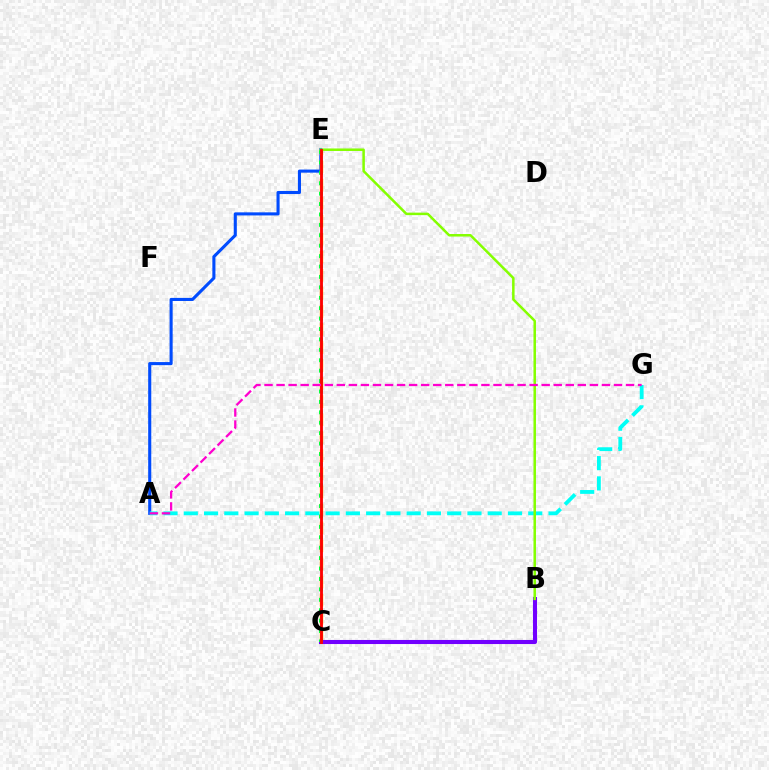{('A', 'E'): [{'color': '#004bff', 'line_style': 'solid', 'thickness': 2.22}], ('C', 'E'): [{'color': '#ffbd00', 'line_style': 'dashed', 'thickness': 2.45}, {'color': '#00ff39', 'line_style': 'dotted', 'thickness': 2.83}, {'color': '#ff0000', 'line_style': 'solid', 'thickness': 2.05}], ('A', 'G'): [{'color': '#00fff6', 'line_style': 'dashed', 'thickness': 2.75}, {'color': '#ff00cf', 'line_style': 'dashed', 'thickness': 1.64}], ('B', 'C'): [{'color': '#7200ff', 'line_style': 'solid', 'thickness': 2.94}], ('B', 'E'): [{'color': '#84ff00', 'line_style': 'solid', 'thickness': 1.81}]}